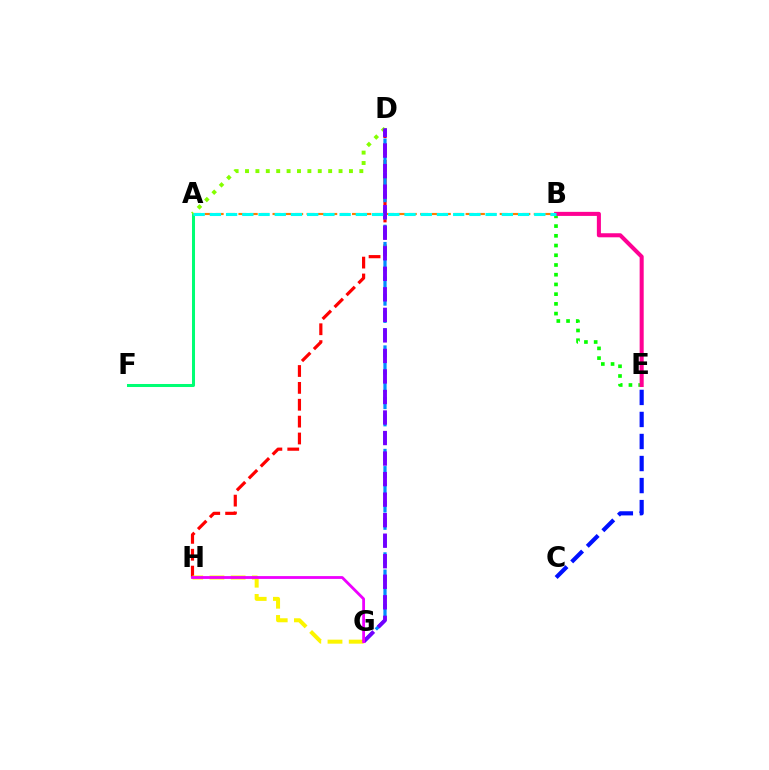{('D', 'H'): [{'color': '#ff0000', 'line_style': 'dashed', 'thickness': 2.29}], ('C', 'E'): [{'color': '#0010ff', 'line_style': 'dashed', 'thickness': 2.99}], ('A', 'F'): [{'color': '#00ff74', 'line_style': 'solid', 'thickness': 2.17}], ('D', 'G'): [{'color': '#008cff', 'line_style': 'dashed', 'thickness': 2.34}, {'color': '#7200ff', 'line_style': 'dashed', 'thickness': 2.79}], ('G', 'H'): [{'color': '#fcf500', 'line_style': 'dashed', 'thickness': 2.88}, {'color': '#ee00ff', 'line_style': 'solid', 'thickness': 2.02}], ('B', 'E'): [{'color': '#08ff00', 'line_style': 'dotted', 'thickness': 2.64}, {'color': '#ff0094', 'line_style': 'solid', 'thickness': 2.92}], ('A', 'B'): [{'color': '#ff7c00', 'line_style': 'dashed', 'thickness': 1.54}, {'color': '#00fff6', 'line_style': 'dashed', 'thickness': 2.2}], ('A', 'D'): [{'color': '#84ff00', 'line_style': 'dotted', 'thickness': 2.82}]}